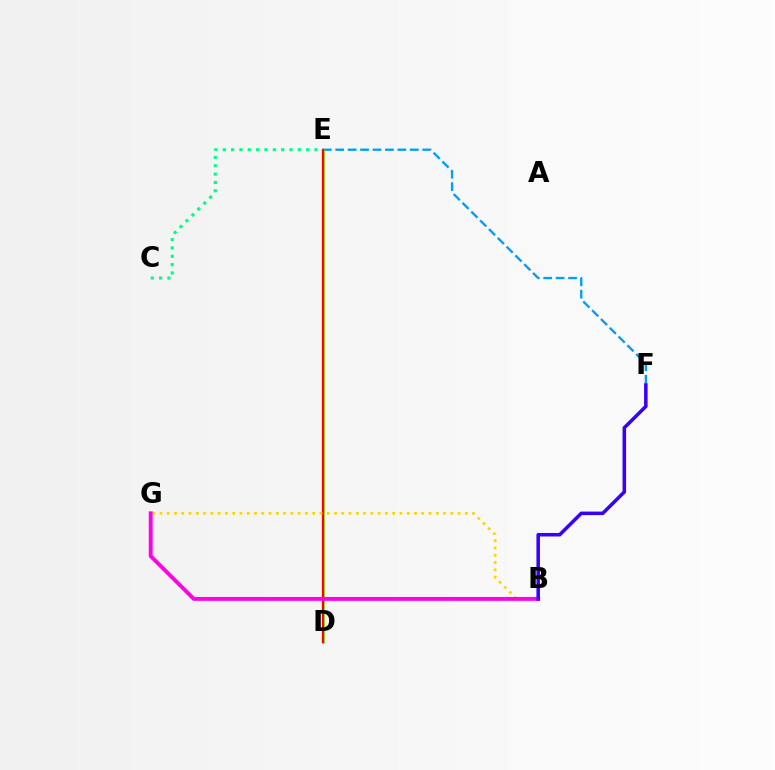{('C', 'E'): [{'color': '#00ff86', 'line_style': 'dotted', 'thickness': 2.27}], ('E', 'F'): [{'color': '#009eff', 'line_style': 'dashed', 'thickness': 1.69}], ('D', 'E'): [{'color': '#4fff00', 'line_style': 'solid', 'thickness': 1.81}, {'color': '#ff0000', 'line_style': 'solid', 'thickness': 1.65}], ('B', 'G'): [{'color': '#ffd500', 'line_style': 'dotted', 'thickness': 1.98}, {'color': '#ff00ed', 'line_style': 'solid', 'thickness': 2.79}], ('B', 'F'): [{'color': '#3700ff', 'line_style': 'solid', 'thickness': 2.54}]}